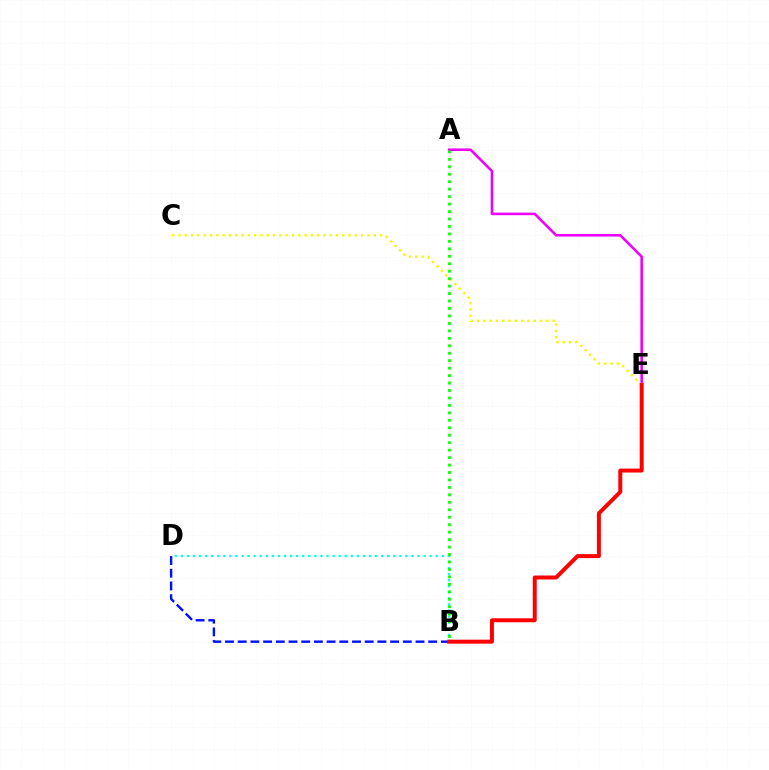{('A', 'E'): [{'color': '#ee00ff', 'line_style': 'solid', 'thickness': 1.85}], ('C', 'E'): [{'color': '#fcf500', 'line_style': 'dotted', 'thickness': 1.71}], ('B', 'D'): [{'color': '#00fff6', 'line_style': 'dotted', 'thickness': 1.65}, {'color': '#0010ff', 'line_style': 'dashed', 'thickness': 1.73}], ('A', 'B'): [{'color': '#08ff00', 'line_style': 'dotted', 'thickness': 2.03}], ('B', 'E'): [{'color': '#ff0000', 'line_style': 'solid', 'thickness': 2.85}]}